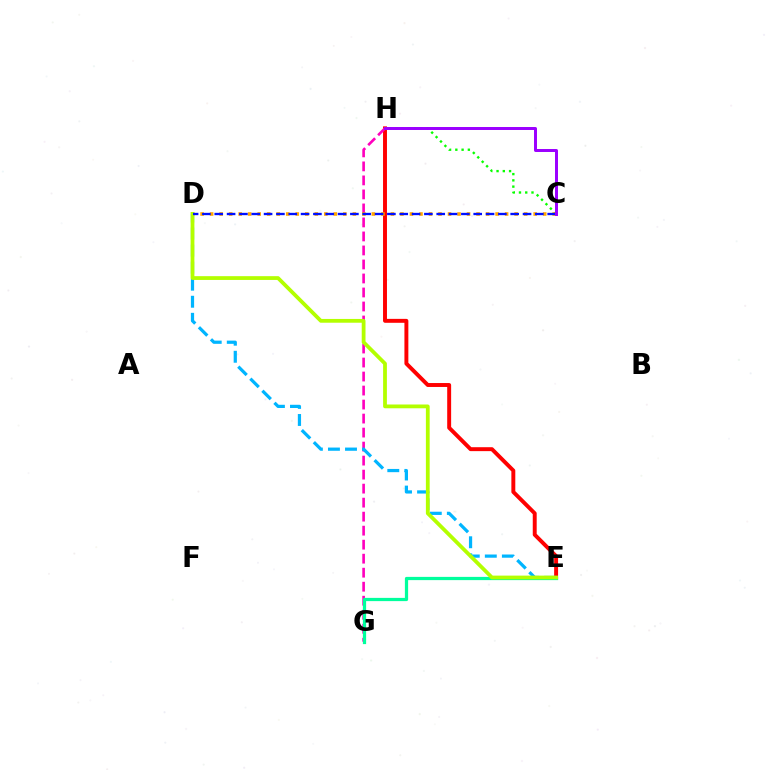{('E', 'H'): [{'color': '#ff0000', 'line_style': 'solid', 'thickness': 2.83}], ('G', 'H'): [{'color': '#ff00bd', 'line_style': 'dashed', 'thickness': 1.9}], ('C', 'H'): [{'color': '#08ff00', 'line_style': 'dotted', 'thickness': 1.7}, {'color': '#9b00ff', 'line_style': 'solid', 'thickness': 2.14}], ('D', 'E'): [{'color': '#00b5ff', 'line_style': 'dashed', 'thickness': 2.32}, {'color': '#b3ff00', 'line_style': 'solid', 'thickness': 2.72}], ('C', 'D'): [{'color': '#ffa500', 'line_style': 'dotted', 'thickness': 2.59}, {'color': '#0010ff', 'line_style': 'dashed', 'thickness': 1.68}], ('E', 'G'): [{'color': '#00ff9d', 'line_style': 'solid', 'thickness': 2.33}]}